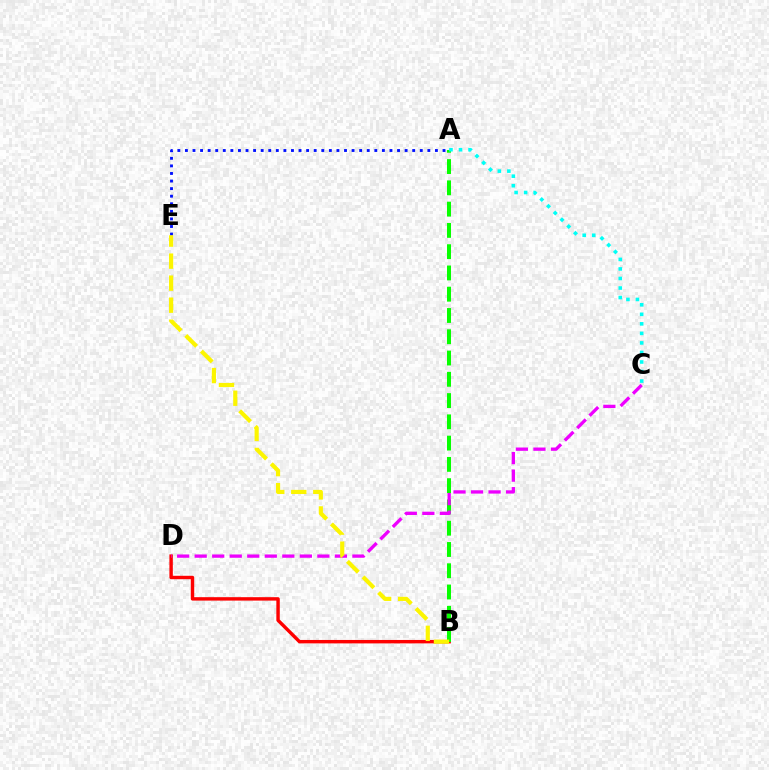{('B', 'D'): [{'color': '#ff0000', 'line_style': 'solid', 'thickness': 2.46}], ('A', 'B'): [{'color': '#08ff00', 'line_style': 'dashed', 'thickness': 2.89}], ('A', 'E'): [{'color': '#0010ff', 'line_style': 'dotted', 'thickness': 2.06}], ('C', 'D'): [{'color': '#ee00ff', 'line_style': 'dashed', 'thickness': 2.38}], ('B', 'E'): [{'color': '#fcf500', 'line_style': 'dashed', 'thickness': 2.99}], ('A', 'C'): [{'color': '#00fff6', 'line_style': 'dotted', 'thickness': 2.59}]}